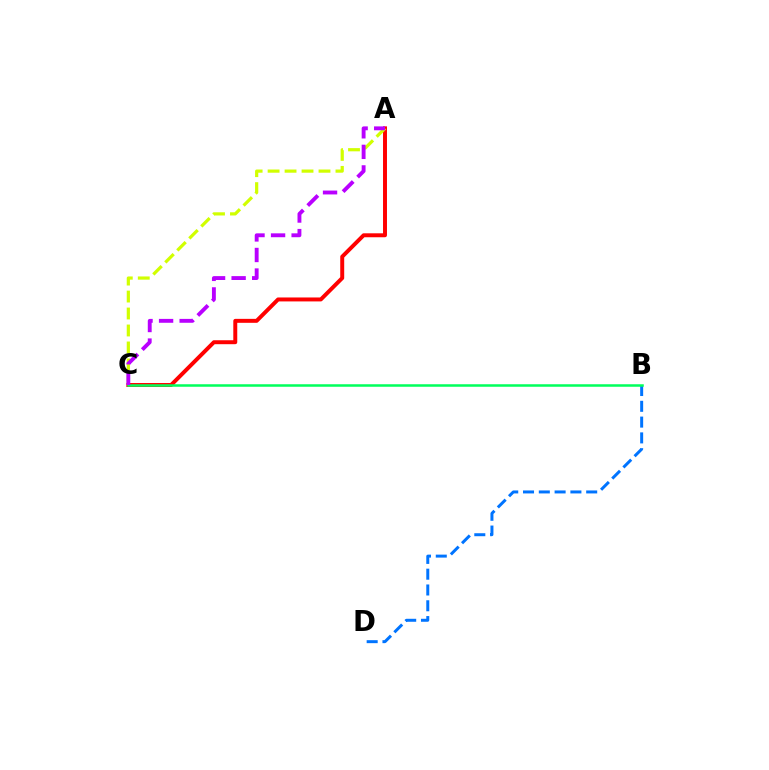{('B', 'D'): [{'color': '#0074ff', 'line_style': 'dashed', 'thickness': 2.15}], ('A', 'C'): [{'color': '#ff0000', 'line_style': 'solid', 'thickness': 2.85}, {'color': '#d1ff00', 'line_style': 'dashed', 'thickness': 2.31}, {'color': '#b900ff', 'line_style': 'dashed', 'thickness': 2.79}], ('B', 'C'): [{'color': '#00ff5c', 'line_style': 'solid', 'thickness': 1.8}]}